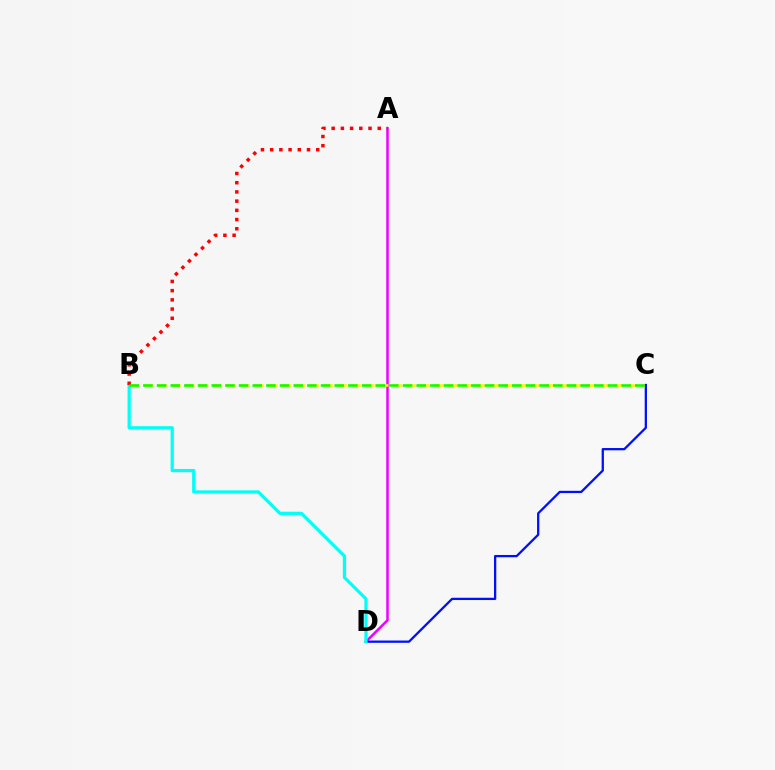{('A', 'D'): [{'color': '#ee00ff', 'line_style': 'solid', 'thickness': 1.81}], ('B', 'C'): [{'color': '#fcf500', 'line_style': 'dashed', 'thickness': 1.88}, {'color': '#08ff00', 'line_style': 'dashed', 'thickness': 1.86}], ('C', 'D'): [{'color': '#0010ff', 'line_style': 'solid', 'thickness': 1.64}], ('B', 'D'): [{'color': '#00fff6', 'line_style': 'solid', 'thickness': 2.33}], ('A', 'B'): [{'color': '#ff0000', 'line_style': 'dotted', 'thickness': 2.5}]}